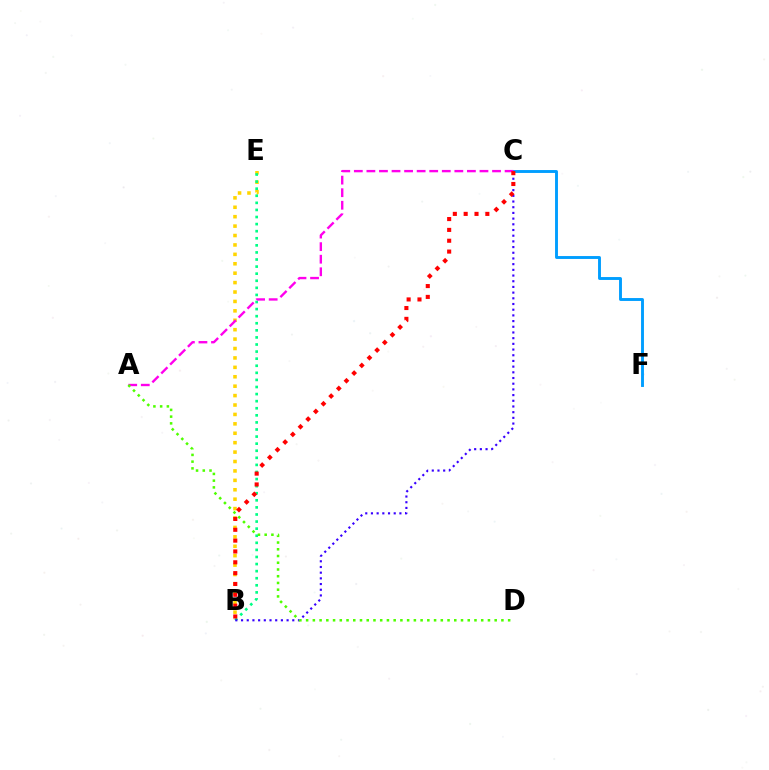{('B', 'E'): [{'color': '#ffd500', 'line_style': 'dotted', 'thickness': 2.56}, {'color': '#00ff86', 'line_style': 'dotted', 'thickness': 1.92}], ('B', 'C'): [{'color': '#3700ff', 'line_style': 'dotted', 'thickness': 1.55}, {'color': '#ff0000', 'line_style': 'dotted', 'thickness': 2.94}], ('C', 'F'): [{'color': '#009eff', 'line_style': 'solid', 'thickness': 2.09}], ('A', 'C'): [{'color': '#ff00ed', 'line_style': 'dashed', 'thickness': 1.71}], ('A', 'D'): [{'color': '#4fff00', 'line_style': 'dotted', 'thickness': 1.83}]}